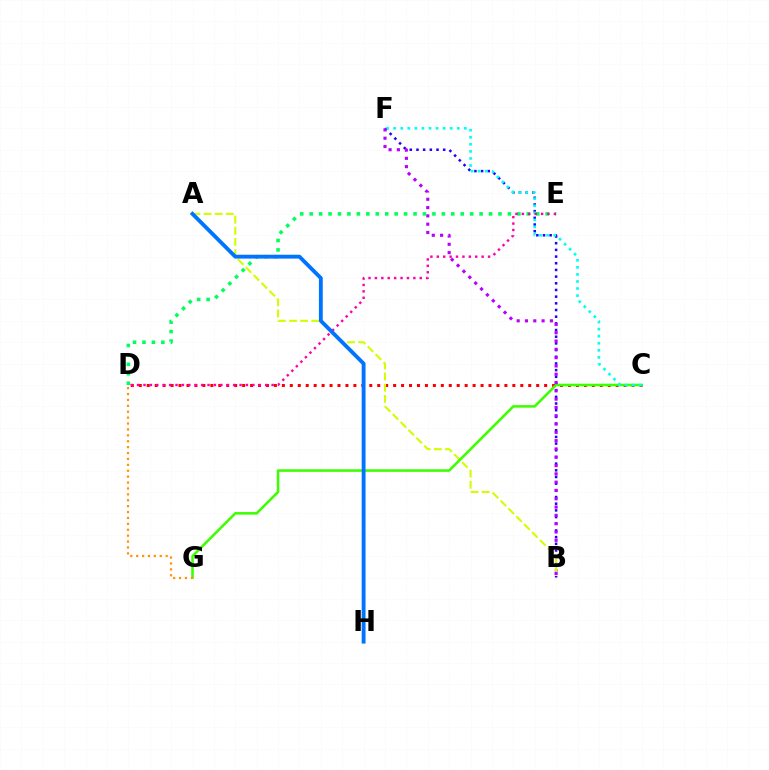{('C', 'D'): [{'color': '#ff0000', 'line_style': 'dotted', 'thickness': 2.16}], ('B', 'F'): [{'color': '#2500ff', 'line_style': 'dotted', 'thickness': 1.81}, {'color': '#b900ff', 'line_style': 'dotted', 'thickness': 2.26}], ('A', 'B'): [{'color': '#d1ff00', 'line_style': 'dashed', 'thickness': 1.52}], ('C', 'G'): [{'color': '#3dff00', 'line_style': 'solid', 'thickness': 1.85}], ('C', 'F'): [{'color': '#00fff6', 'line_style': 'dotted', 'thickness': 1.92}], ('D', 'E'): [{'color': '#00ff5c', 'line_style': 'dotted', 'thickness': 2.56}, {'color': '#ff00ac', 'line_style': 'dotted', 'thickness': 1.74}], ('A', 'H'): [{'color': '#0074ff', 'line_style': 'solid', 'thickness': 2.78}], ('D', 'G'): [{'color': '#ff9400', 'line_style': 'dotted', 'thickness': 1.6}]}